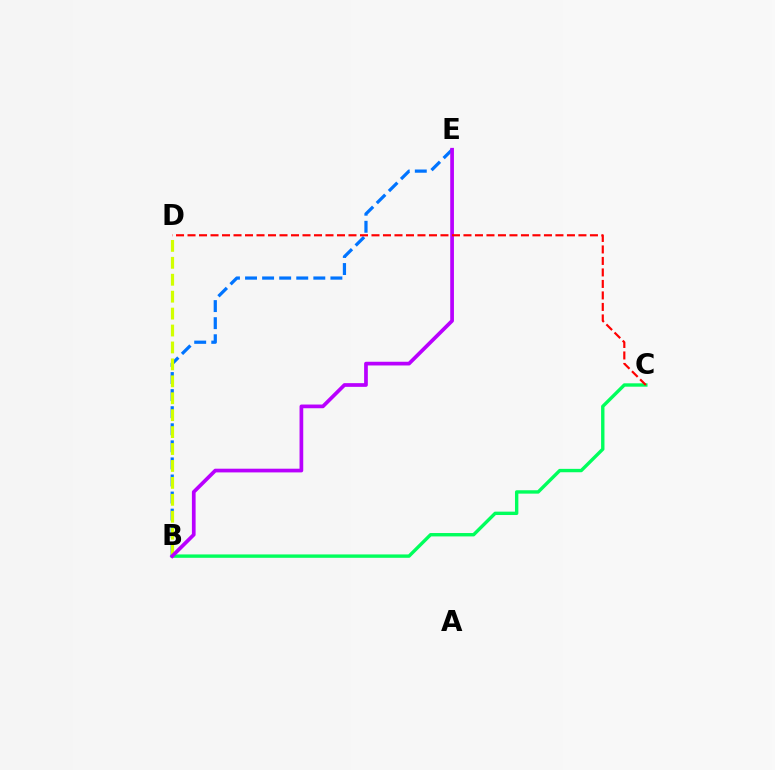{('B', 'E'): [{'color': '#0074ff', 'line_style': 'dashed', 'thickness': 2.32}, {'color': '#b900ff', 'line_style': 'solid', 'thickness': 2.67}], ('B', 'C'): [{'color': '#00ff5c', 'line_style': 'solid', 'thickness': 2.43}], ('B', 'D'): [{'color': '#d1ff00', 'line_style': 'dashed', 'thickness': 2.3}], ('C', 'D'): [{'color': '#ff0000', 'line_style': 'dashed', 'thickness': 1.56}]}